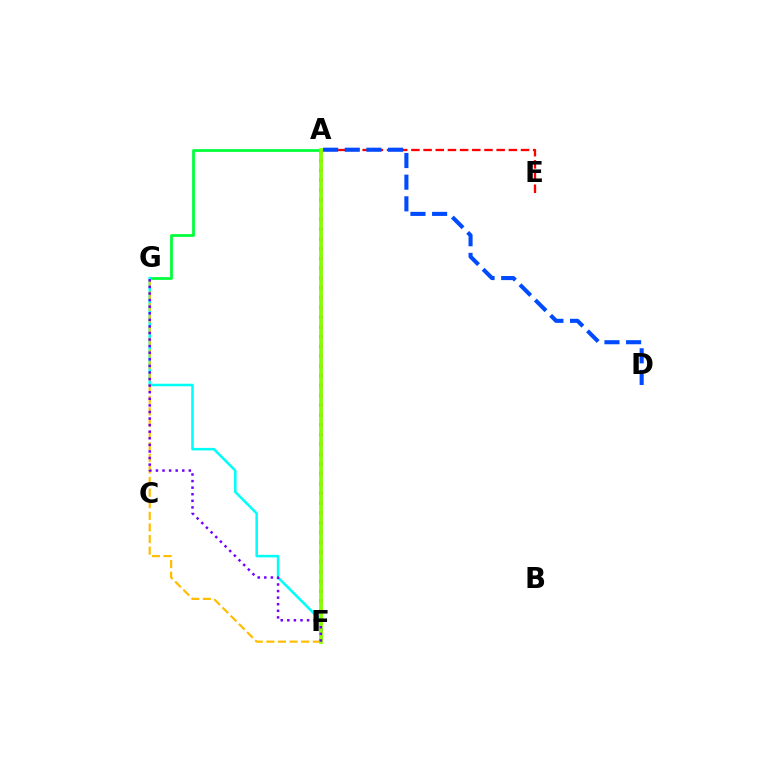{('A', 'E'): [{'color': '#ff0000', 'line_style': 'dashed', 'thickness': 1.65}], ('A', 'G'): [{'color': '#00ff39', 'line_style': 'solid', 'thickness': 1.98}], ('F', 'G'): [{'color': '#00fff6', 'line_style': 'solid', 'thickness': 1.83}, {'color': '#ffbd00', 'line_style': 'dashed', 'thickness': 1.58}, {'color': '#7200ff', 'line_style': 'dotted', 'thickness': 1.79}], ('A', 'F'): [{'color': '#ff00cf', 'line_style': 'dotted', 'thickness': 2.66}, {'color': '#84ff00', 'line_style': 'solid', 'thickness': 2.7}], ('A', 'D'): [{'color': '#004bff', 'line_style': 'dashed', 'thickness': 2.94}]}